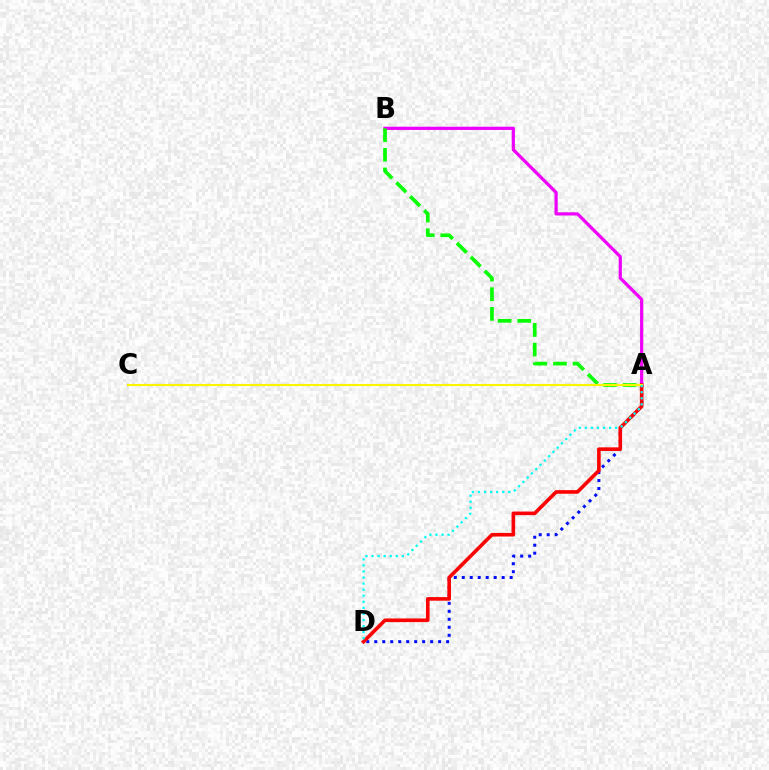{('A', 'B'): [{'color': '#ee00ff', 'line_style': 'solid', 'thickness': 2.32}, {'color': '#08ff00', 'line_style': 'dashed', 'thickness': 2.67}], ('A', 'D'): [{'color': '#0010ff', 'line_style': 'dotted', 'thickness': 2.17}, {'color': '#ff0000', 'line_style': 'solid', 'thickness': 2.6}, {'color': '#00fff6', 'line_style': 'dotted', 'thickness': 1.65}], ('A', 'C'): [{'color': '#fcf500', 'line_style': 'solid', 'thickness': 1.53}]}